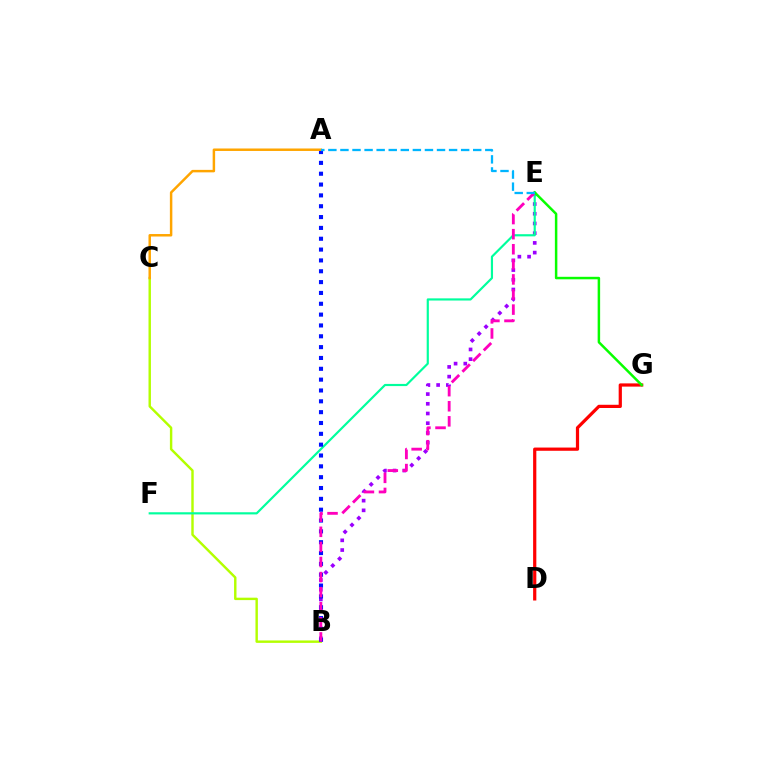{('D', 'G'): [{'color': '#ff0000', 'line_style': 'solid', 'thickness': 2.32}], ('B', 'E'): [{'color': '#9b00ff', 'line_style': 'dotted', 'thickness': 2.64}, {'color': '#ff00bd', 'line_style': 'dashed', 'thickness': 2.05}], ('B', 'C'): [{'color': '#b3ff00', 'line_style': 'solid', 'thickness': 1.75}], ('E', 'F'): [{'color': '#00ff9d', 'line_style': 'solid', 'thickness': 1.56}], ('A', 'B'): [{'color': '#0010ff', 'line_style': 'dotted', 'thickness': 2.94}], ('A', 'C'): [{'color': '#ffa500', 'line_style': 'solid', 'thickness': 1.78}], ('E', 'G'): [{'color': '#08ff00', 'line_style': 'solid', 'thickness': 1.79}], ('A', 'E'): [{'color': '#00b5ff', 'line_style': 'dashed', 'thickness': 1.64}]}